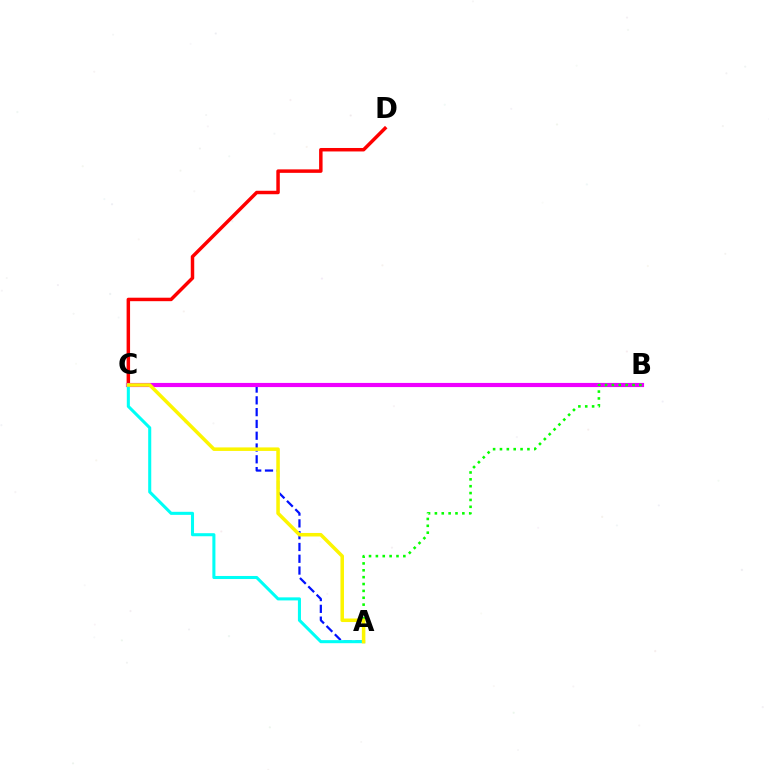{('C', 'D'): [{'color': '#ff0000', 'line_style': 'solid', 'thickness': 2.5}], ('A', 'C'): [{'color': '#0010ff', 'line_style': 'dashed', 'thickness': 1.6}, {'color': '#00fff6', 'line_style': 'solid', 'thickness': 2.2}, {'color': '#fcf500', 'line_style': 'solid', 'thickness': 2.53}], ('B', 'C'): [{'color': '#ee00ff', 'line_style': 'solid', 'thickness': 2.99}], ('A', 'B'): [{'color': '#08ff00', 'line_style': 'dotted', 'thickness': 1.87}]}